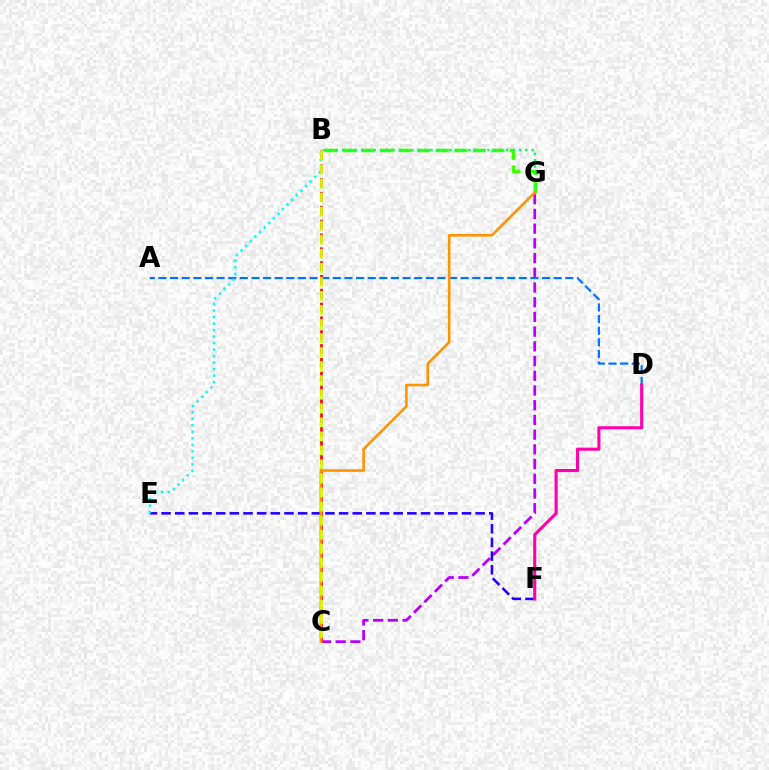{('B', 'G'): [{'color': '#3dff00', 'line_style': 'dashed', 'thickness': 2.52}, {'color': '#00ff5c', 'line_style': 'dotted', 'thickness': 1.72}], ('C', 'G'): [{'color': '#b900ff', 'line_style': 'dashed', 'thickness': 2.0}, {'color': '#ff9400', 'line_style': 'solid', 'thickness': 1.88}], ('E', 'F'): [{'color': '#2500ff', 'line_style': 'dashed', 'thickness': 1.85}], ('A', 'D'): [{'color': '#0074ff', 'line_style': 'dashed', 'thickness': 1.58}], ('B', 'C'): [{'color': '#ff0000', 'line_style': 'dashed', 'thickness': 1.88}, {'color': '#d1ff00', 'line_style': 'dashed', 'thickness': 1.91}], ('B', 'E'): [{'color': '#00fff6', 'line_style': 'dotted', 'thickness': 1.77}], ('D', 'F'): [{'color': '#ff00ac', 'line_style': 'solid', 'thickness': 2.22}]}